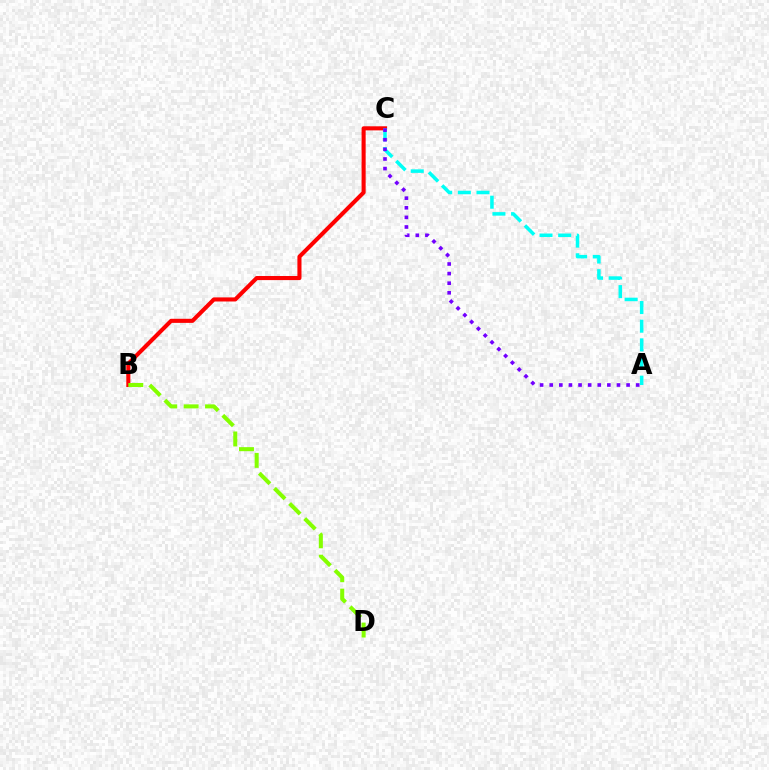{('B', 'C'): [{'color': '#ff0000', 'line_style': 'solid', 'thickness': 2.94}], ('A', 'C'): [{'color': '#00fff6', 'line_style': 'dashed', 'thickness': 2.53}, {'color': '#7200ff', 'line_style': 'dotted', 'thickness': 2.61}], ('B', 'D'): [{'color': '#84ff00', 'line_style': 'dashed', 'thickness': 2.91}]}